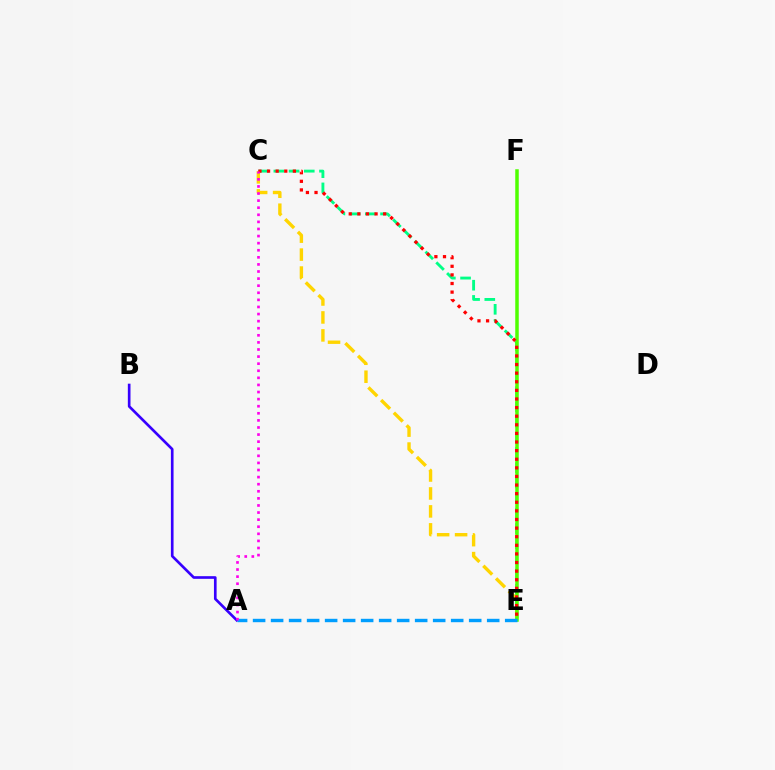{('C', 'E'): [{'color': '#00ff86', 'line_style': 'dashed', 'thickness': 2.07}, {'color': '#ffd500', 'line_style': 'dashed', 'thickness': 2.44}, {'color': '#ff0000', 'line_style': 'dotted', 'thickness': 2.34}], ('E', 'F'): [{'color': '#4fff00', 'line_style': 'solid', 'thickness': 2.52}], ('A', 'B'): [{'color': '#3700ff', 'line_style': 'solid', 'thickness': 1.92}], ('A', 'E'): [{'color': '#009eff', 'line_style': 'dashed', 'thickness': 2.45}], ('A', 'C'): [{'color': '#ff00ed', 'line_style': 'dotted', 'thickness': 1.93}]}